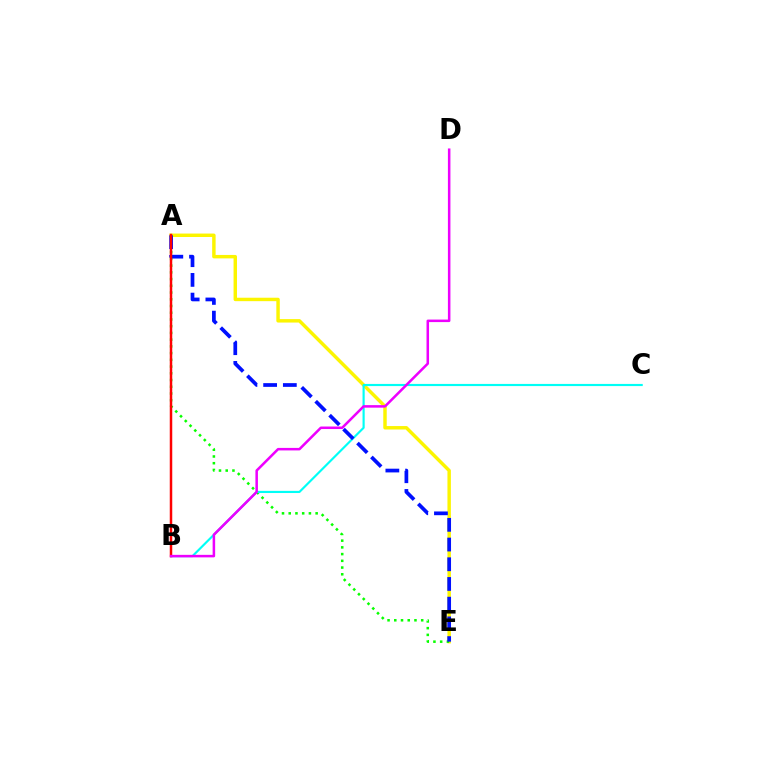{('A', 'E'): [{'color': '#fcf500', 'line_style': 'solid', 'thickness': 2.48}, {'color': '#08ff00', 'line_style': 'dotted', 'thickness': 1.83}, {'color': '#0010ff', 'line_style': 'dashed', 'thickness': 2.68}], ('B', 'C'): [{'color': '#00fff6', 'line_style': 'solid', 'thickness': 1.55}], ('A', 'B'): [{'color': '#ff0000', 'line_style': 'solid', 'thickness': 1.79}], ('B', 'D'): [{'color': '#ee00ff', 'line_style': 'solid', 'thickness': 1.82}]}